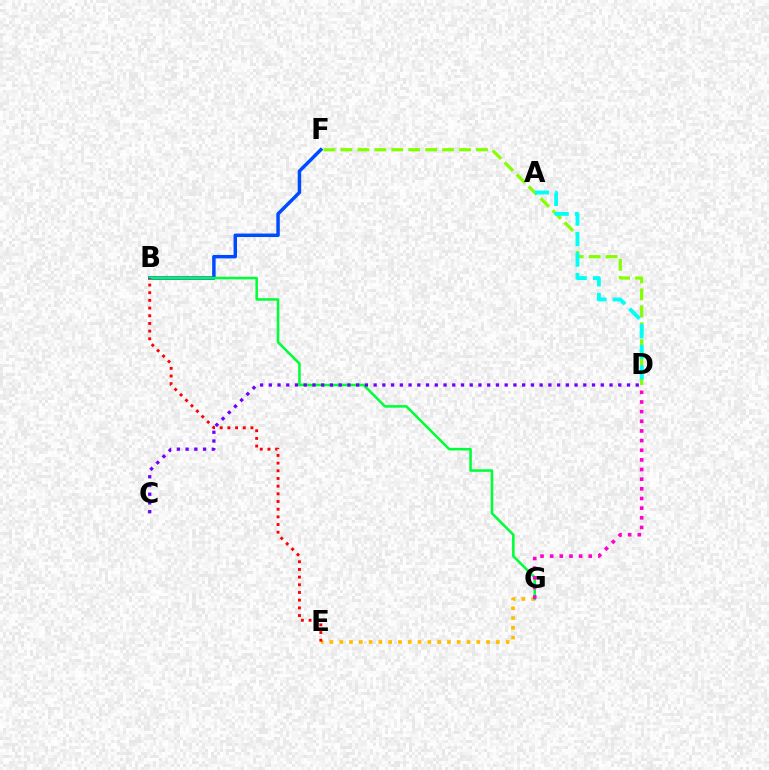{('B', 'F'): [{'color': '#004bff', 'line_style': 'solid', 'thickness': 2.5}], ('D', 'F'): [{'color': '#84ff00', 'line_style': 'dashed', 'thickness': 2.3}], ('E', 'G'): [{'color': '#ffbd00', 'line_style': 'dotted', 'thickness': 2.66}], ('A', 'D'): [{'color': '#00fff6', 'line_style': 'dashed', 'thickness': 2.79}], ('B', 'G'): [{'color': '#00ff39', 'line_style': 'solid', 'thickness': 1.84}], ('C', 'D'): [{'color': '#7200ff', 'line_style': 'dotted', 'thickness': 2.37}], ('D', 'G'): [{'color': '#ff00cf', 'line_style': 'dotted', 'thickness': 2.62}], ('B', 'E'): [{'color': '#ff0000', 'line_style': 'dotted', 'thickness': 2.09}]}